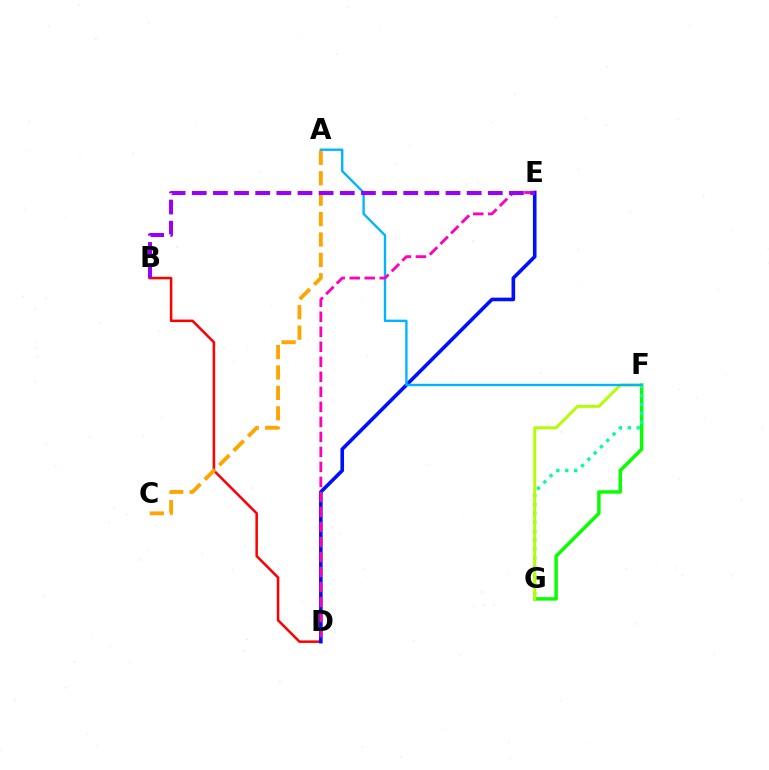{('F', 'G'): [{'color': '#08ff00', 'line_style': 'solid', 'thickness': 2.49}, {'color': '#00ff9d', 'line_style': 'dotted', 'thickness': 2.42}, {'color': '#b3ff00', 'line_style': 'solid', 'thickness': 2.12}], ('B', 'D'): [{'color': '#ff0000', 'line_style': 'solid', 'thickness': 1.82}], ('D', 'E'): [{'color': '#0010ff', 'line_style': 'solid', 'thickness': 2.6}, {'color': '#ff00bd', 'line_style': 'dashed', 'thickness': 2.04}], ('A', 'C'): [{'color': '#ffa500', 'line_style': 'dashed', 'thickness': 2.77}], ('A', 'F'): [{'color': '#00b5ff', 'line_style': 'solid', 'thickness': 1.7}], ('B', 'E'): [{'color': '#9b00ff', 'line_style': 'dashed', 'thickness': 2.87}]}